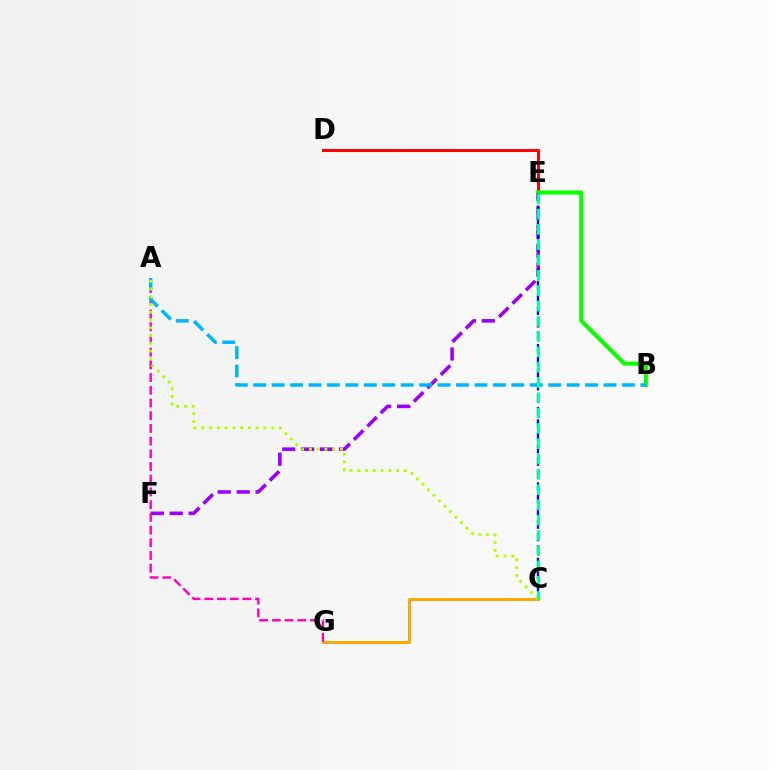{('E', 'F'): [{'color': '#9b00ff', 'line_style': 'dashed', 'thickness': 2.57}], ('C', 'G'): [{'color': '#ffa500', 'line_style': 'solid', 'thickness': 2.11}], ('A', 'G'): [{'color': '#ff00bd', 'line_style': 'dashed', 'thickness': 1.73}], ('D', 'E'): [{'color': '#ff0000', 'line_style': 'solid', 'thickness': 2.14}], ('B', 'E'): [{'color': '#08ff00', 'line_style': 'solid', 'thickness': 2.93}], ('C', 'E'): [{'color': '#0010ff', 'line_style': 'dashed', 'thickness': 1.71}, {'color': '#00ff9d', 'line_style': 'dashed', 'thickness': 2.08}], ('A', 'B'): [{'color': '#00b5ff', 'line_style': 'dashed', 'thickness': 2.5}], ('A', 'C'): [{'color': '#b3ff00', 'line_style': 'dotted', 'thickness': 2.11}]}